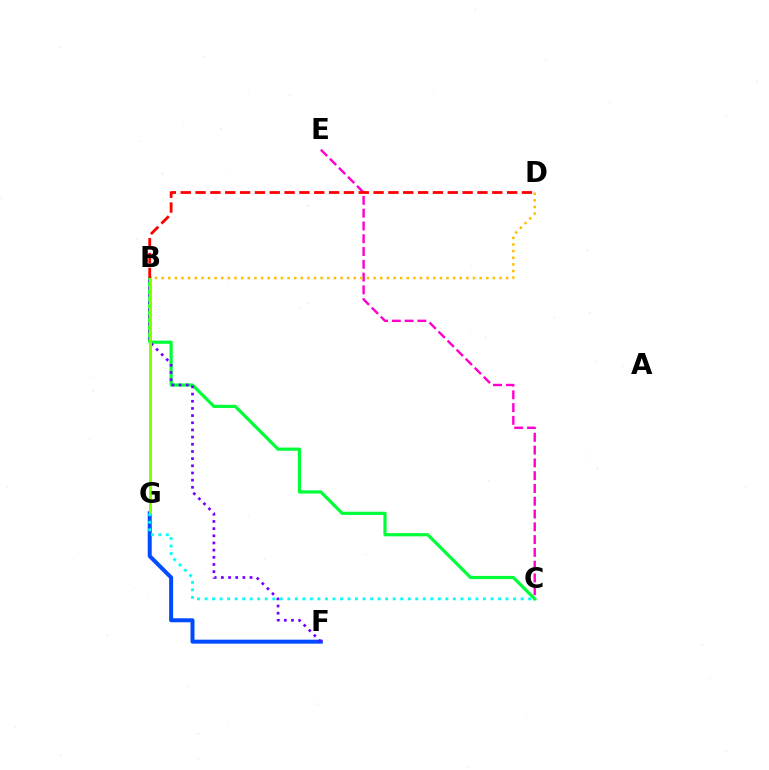{('C', 'E'): [{'color': '#ff00cf', 'line_style': 'dashed', 'thickness': 1.74}], ('F', 'G'): [{'color': '#004bff', 'line_style': 'solid', 'thickness': 2.87}], ('B', 'C'): [{'color': '#00ff39', 'line_style': 'solid', 'thickness': 2.31}], ('B', 'F'): [{'color': '#7200ff', 'line_style': 'dotted', 'thickness': 1.95}], ('B', 'D'): [{'color': '#ffbd00', 'line_style': 'dotted', 'thickness': 1.8}, {'color': '#ff0000', 'line_style': 'dashed', 'thickness': 2.02}], ('B', 'G'): [{'color': '#84ff00', 'line_style': 'solid', 'thickness': 2.09}], ('C', 'G'): [{'color': '#00fff6', 'line_style': 'dotted', 'thickness': 2.04}]}